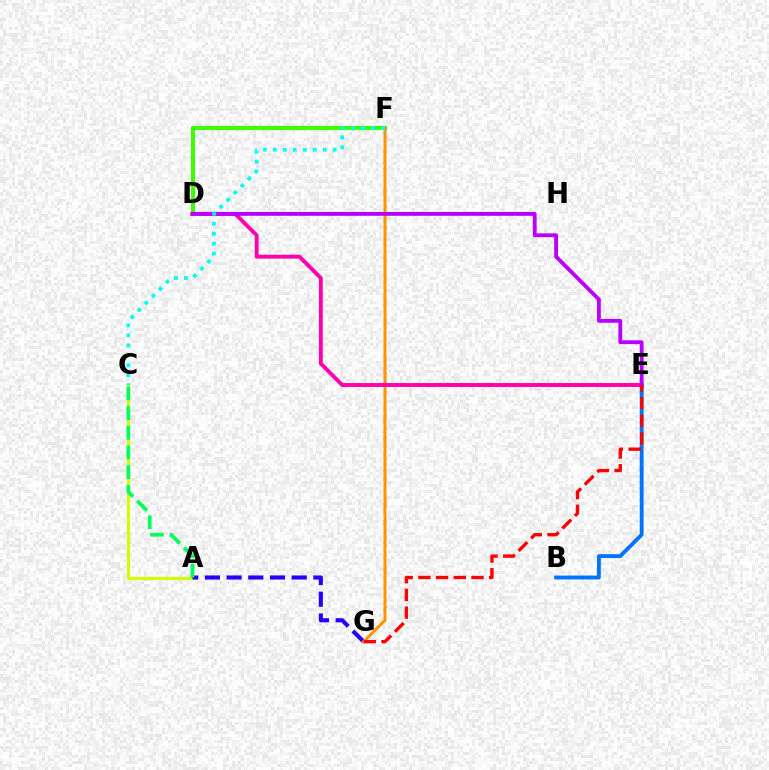{('A', 'C'): [{'color': '#d1ff00', 'line_style': 'solid', 'thickness': 2.26}, {'color': '#00ff5c', 'line_style': 'dashed', 'thickness': 2.67}], ('A', 'G'): [{'color': '#2500ff', 'line_style': 'dashed', 'thickness': 2.95}], ('B', 'E'): [{'color': '#0074ff', 'line_style': 'solid', 'thickness': 2.78}], ('D', 'F'): [{'color': '#3dff00', 'line_style': 'solid', 'thickness': 2.93}], ('F', 'G'): [{'color': '#ff9400', 'line_style': 'solid', 'thickness': 2.18}], ('D', 'E'): [{'color': '#ff00ac', 'line_style': 'solid', 'thickness': 2.8}, {'color': '#b900ff', 'line_style': 'solid', 'thickness': 2.76}], ('E', 'G'): [{'color': '#ff0000', 'line_style': 'dashed', 'thickness': 2.41}], ('C', 'F'): [{'color': '#00fff6', 'line_style': 'dotted', 'thickness': 2.71}]}